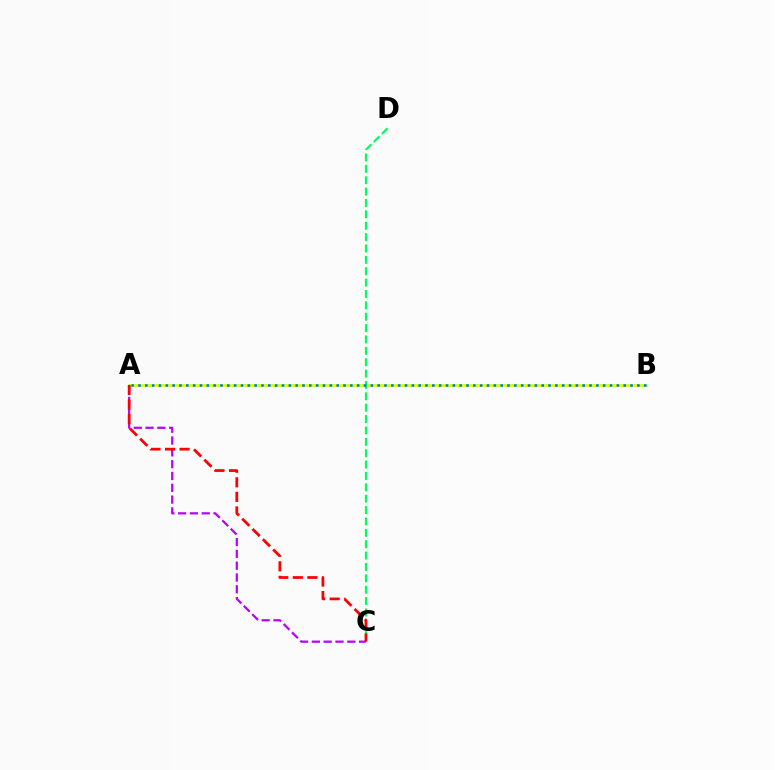{('A', 'B'): [{'color': '#d1ff00', 'line_style': 'solid', 'thickness': 1.96}, {'color': '#0074ff', 'line_style': 'dotted', 'thickness': 1.86}], ('C', 'D'): [{'color': '#00ff5c', 'line_style': 'dashed', 'thickness': 1.55}], ('A', 'C'): [{'color': '#b900ff', 'line_style': 'dashed', 'thickness': 1.6}, {'color': '#ff0000', 'line_style': 'dashed', 'thickness': 1.98}]}